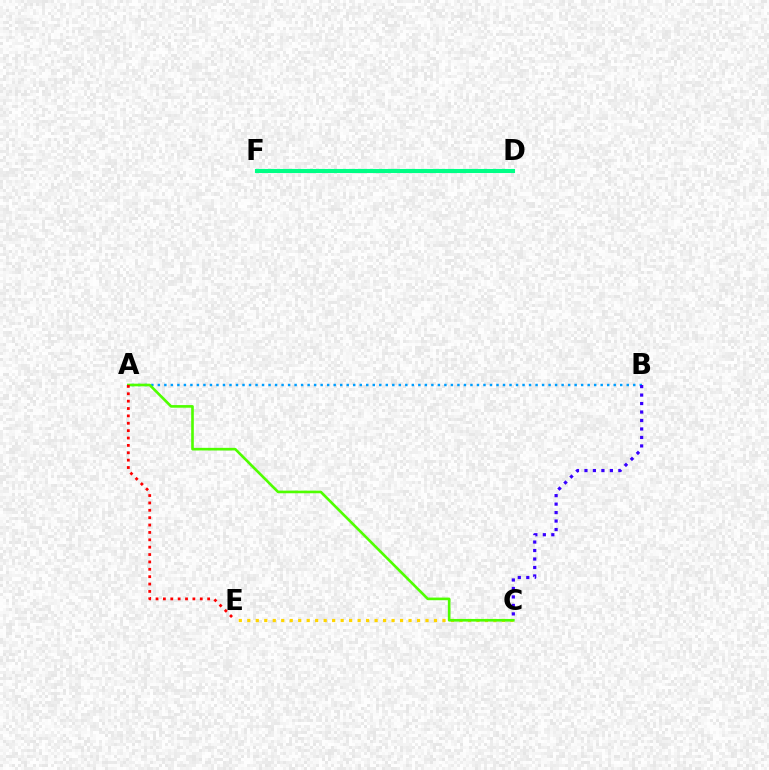{('A', 'B'): [{'color': '#009eff', 'line_style': 'dotted', 'thickness': 1.77}], ('C', 'E'): [{'color': '#ffd500', 'line_style': 'dotted', 'thickness': 2.31}], ('D', 'F'): [{'color': '#ff00ed', 'line_style': 'dotted', 'thickness': 1.84}, {'color': '#00ff86', 'line_style': 'solid', 'thickness': 2.95}], ('A', 'C'): [{'color': '#4fff00', 'line_style': 'solid', 'thickness': 1.9}], ('A', 'E'): [{'color': '#ff0000', 'line_style': 'dotted', 'thickness': 2.0}], ('B', 'C'): [{'color': '#3700ff', 'line_style': 'dotted', 'thickness': 2.3}]}